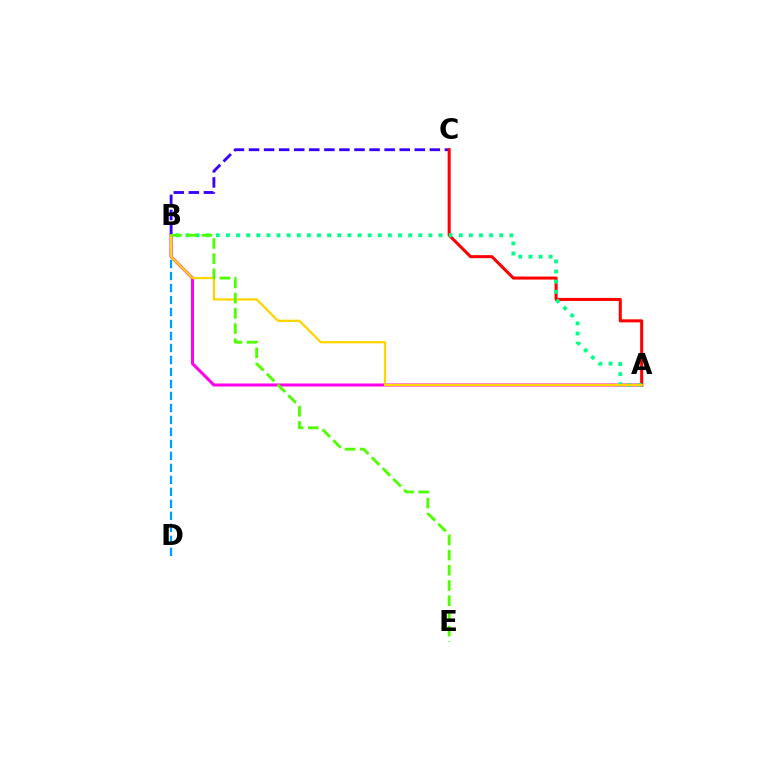{('A', 'B'): [{'color': '#ff00ed', 'line_style': 'solid', 'thickness': 2.18}, {'color': '#00ff86', 'line_style': 'dotted', 'thickness': 2.75}, {'color': '#ffd500', 'line_style': 'solid', 'thickness': 1.64}], ('B', 'C'): [{'color': '#3700ff', 'line_style': 'dashed', 'thickness': 2.05}], ('A', 'C'): [{'color': '#ff0000', 'line_style': 'solid', 'thickness': 2.19}], ('B', 'D'): [{'color': '#009eff', 'line_style': 'dashed', 'thickness': 1.63}], ('B', 'E'): [{'color': '#4fff00', 'line_style': 'dashed', 'thickness': 2.07}]}